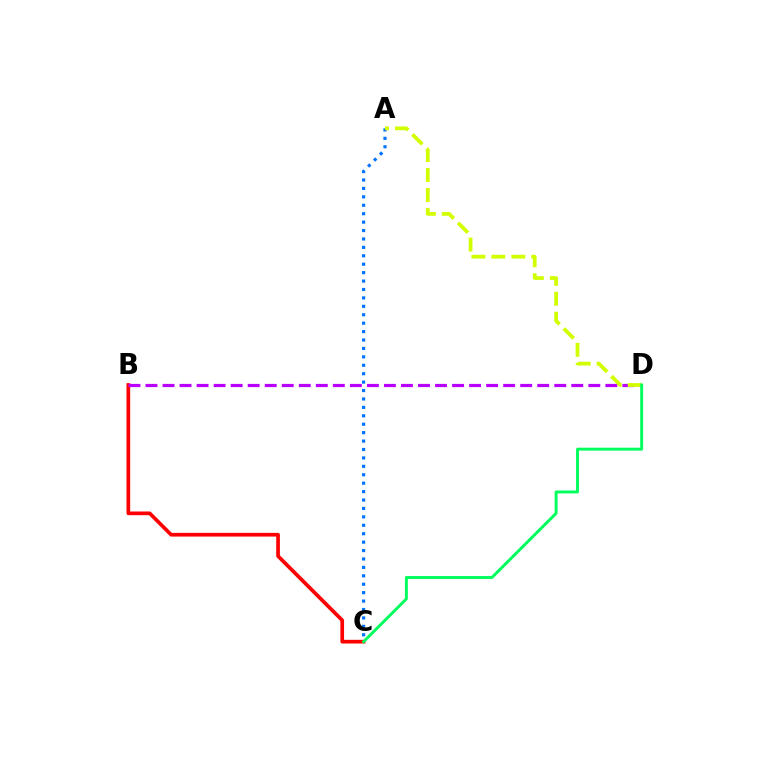{('A', 'C'): [{'color': '#0074ff', 'line_style': 'dotted', 'thickness': 2.29}], ('B', 'C'): [{'color': '#ff0000', 'line_style': 'solid', 'thickness': 2.65}], ('B', 'D'): [{'color': '#b900ff', 'line_style': 'dashed', 'thickness': 2.31}], ('A', 'D'): [{'color': '#d1ff00', 'line_style': 'dashed', 'thickness': 2.71}], ('C', 'D'): [{'color': '#00ff5c', 'line_style': 'solid', 'thickness': 2.11}]}